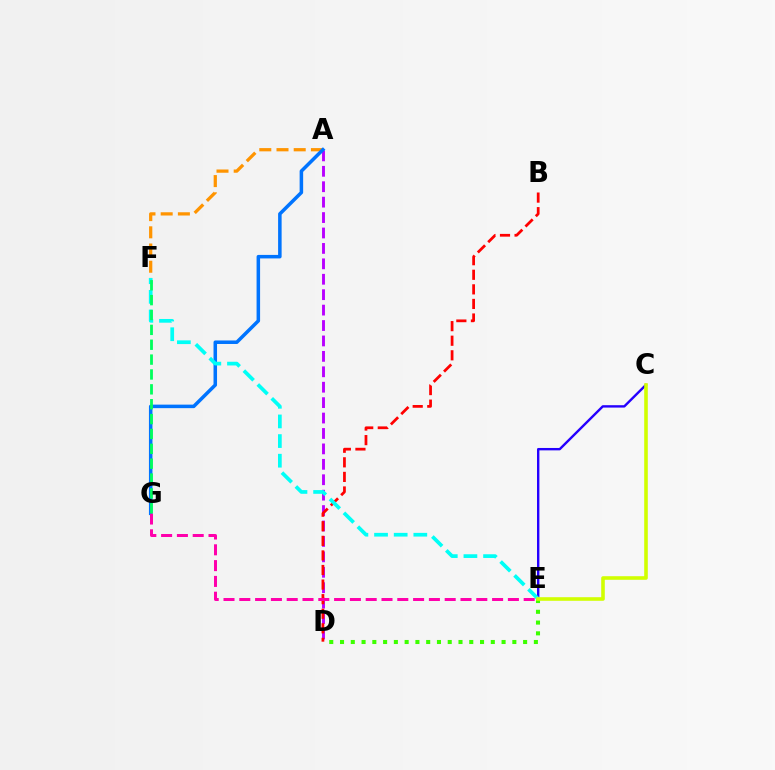{('A', 'F'): [{'color': '#ff9400', 'line_style': 'dashed', 'thickness': 2.34}], ('A', 'D'): [{'color': '#b900ff', 'line_style': 'dashed', 'thickness': 2.1}], ('D', 'E'): [{'color': '#3dff00', 'line_style': 'dotted', 'thickness': 2.93}], ('C', 'E'): [{'color': '#2500ff', 'line_style': 'solid', 'thickness': 1.72}, {'color': '#d1ff00', 'line_style': 'solid', 'thickness': 2.59}], ('A', 'G'): [{'color': '#0074ff', 'line_style': 'solid', 'thickness': 2.53}], ('B', 'D'): [{'color': '#ff0000', 'line_style': 'dashed', 'thickness': 1.98}], ('E', 'F'): [{'color': '#00fff6', 'line_style': 'dashed', 'thickness': 2.67}], ('E', 'G'): [{'color': '#ff00ac', 'line_style': 'dashed', 'thickness': 2.15}], ('F', 'G'): [{'color': '#00ff5c', 'line_style': 'dashed', 'thickness': 2.02}]}